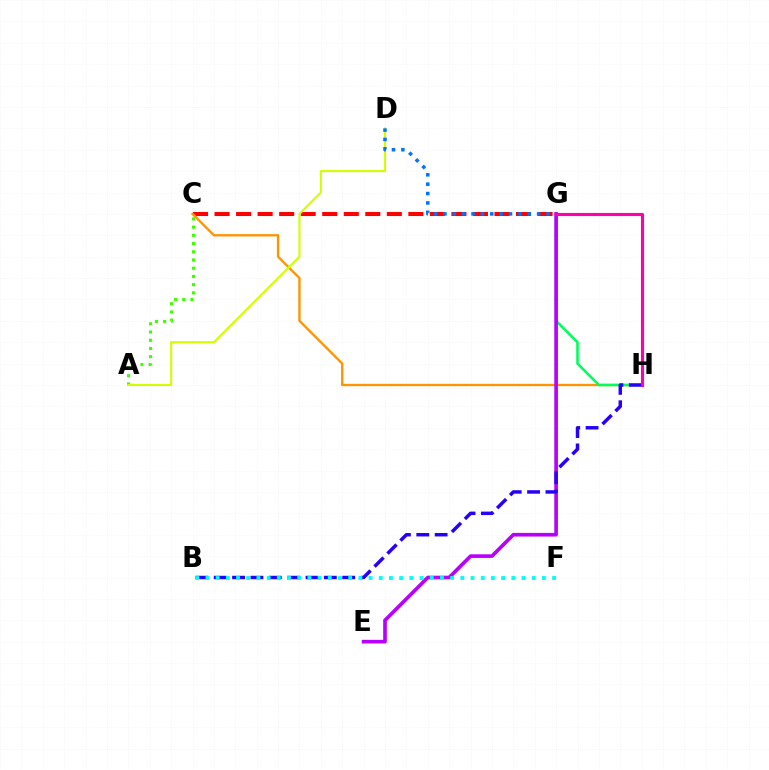{('C', 'G'): [{'color': '#ff0000', 'line_style': 'dashed', 'thickness': 2.93}], ('C', 'H'): [{'color': '#ff9400', 'line_style': 'solid', 'thickness': 1.68}], ('G', 'H'): [{'color': '#00ff5c', 'line_style': 'solid', 'thickness': 1.86}, {'color': '#ff00ac', 'line_style': 'solid', 'thickness': 2.24}], ('A', 'C'): [{'color': '#3dff00', 'line_style': 'dotted', 'thickness': 2.23}], ('A', 'D'): [{'color': '#d1ff00', 'line_style': 'solid', 'thickness': 1.5}], ('D', 'G'): [{'color': '#0074ff', 'line_style': 'dotted', 'thickness': 2.55}], ('E', 'G'): [{'color': '#b900ff', 'line_style': 'solid', 'thickness': 2.63}], ('B', 'H'): [{'color': '#2500ff', 'line_style': 'dashed', 'thickness': 2.49}], ('B', 'F'): [{'color': '#00fff6', 'line_style': 'dotted', 'thickness': 2.77}]}